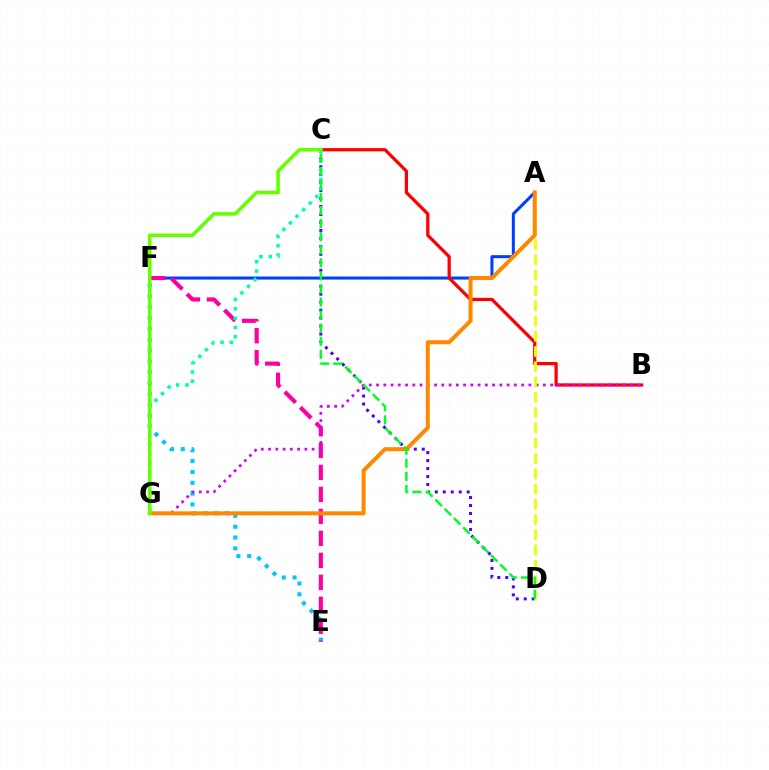{('A', 'F'): [{'color': '#003fff', 'line_style': 'solid', 'thickness': 2.18}], ('E', 'F'): [{'color': '#00c7ff', 'line_style': 'dotted', 'thickness': 2.94}, {'color': '#ff00a0', 'line_style': 'dashed', 'thickness': 2.99}], ('B', 'C'): [{'color': '#ff0000', 'line_style': 'solid', 'thickness': 2.33}], ('C', 'D'): [{'color': '#4f00ff', 'line_style': 'dotted', 'thickness': 2.17}, {'color': '#00ff27', 'line_style': 'dashed', 'thickness': 1.78}], ('C', 'G'): [{'color': '#00ffaf', 'line_style': 'dotted', 'thickness': 2.54}, {'color': '#66ff00', 'line_style': 'solid', 'thickness': 2.57}], ('B', 'G'): [{'color': '#d600ff', 'line_style': 'dotted', 'thickness': 1.97}], ('A', 'D'): [{'color': '#eeff00', 'line_style': 'dashed', 'thickness': 2.07}], ('A', 'G'): [{'color': '#ff8800', 'line_style': 'solid', 'thickness': 2.88}]}